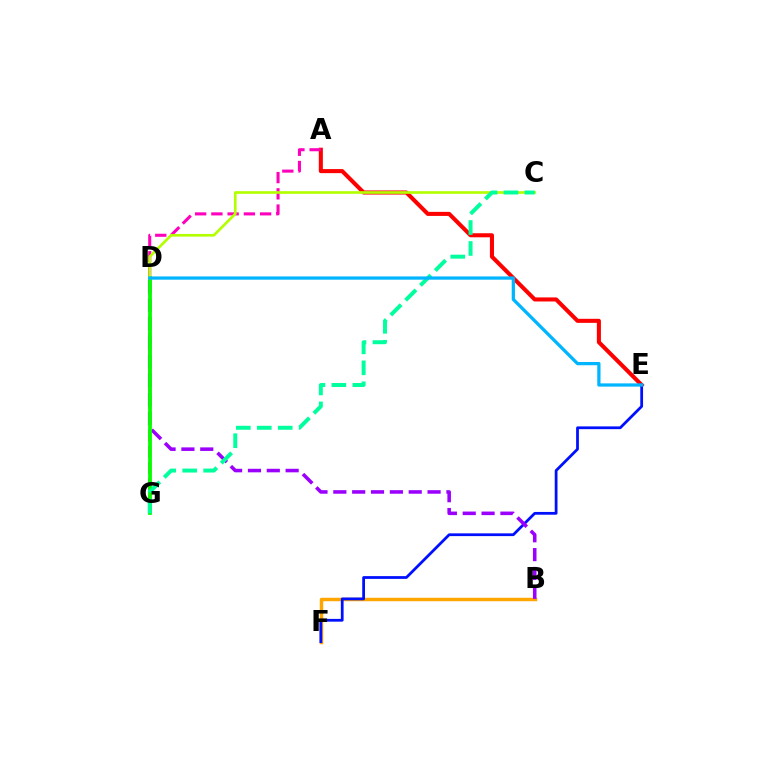{('A', 'E'): [{'color': '#ff0000', 'line_style': 'solid', 'thickness': 2.92}], ('B', 'F'): [{'color': '#ffa500', 'line_style': 'solid', 'thickness': 2.49}], ('E', 'F'): [{'color': '#0010ff', 'line_style': 'solid', 'thickness': 1.99}], ('A', 'G'): [{'color': '#ff00bd', 'line_style': 'dashed', 'thickness': 2.21}], ('B', 'D'): [{'color': '#9b00ff', 'line_style': 'dashed', 'thickness': 2.56}], ('D', 'G'): [{'color': '#08ff00', 'line_style': 'solid', 'thickness': 2.74}], ('C', 'D'): [{'color': '#b3ff00', 'line_style': 'solid', 'thickness': 1.92}], ('C', 'G'): [{'color': '#00ff9d', 'line_style': 'dashed', 'thickness': 2.85}], ('D', 'E'): [{'color': '#00b5ff', 'line_style': 'solid', 'thickness': 2.34}]}